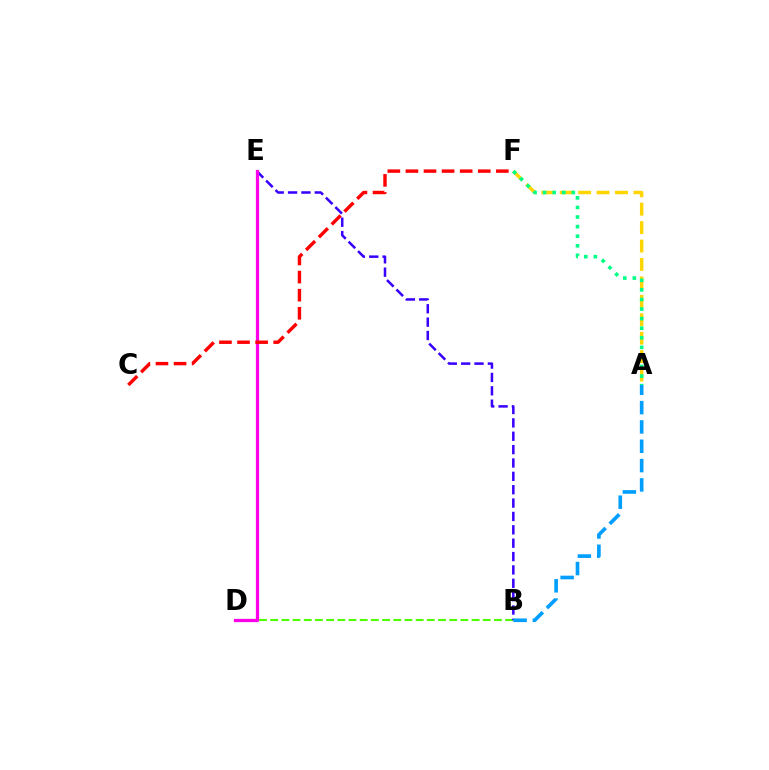{('A', 'F'): [{'color': '#ffd500', 'line_style': 'dashed', 'thickness': 2.5}, {'color': '#00ff86', 'line_style': 'dotted', 'thickness': 2.6}], ('B', 'D'): [{'color': '#4fff00', 'line_style': 'dashed', 'thickness': 1.52}], ('B', 'E'): [{'color': '#3700ff', 'line_style': 'dashed', 'thickness': 1.82}], ('A', 'B'): [{'color': '#009eff', 'line_style': 'dashed', 'thickness': 2.63}], ('D', 'E'): [{'color': '#ff00ed', 'line_style': 'solid', 'thickness': 2.33}], ('C', 'F'): [{'color': '#ff0000', 'line_style': 'dashed', 'thickness': 2.46}]}